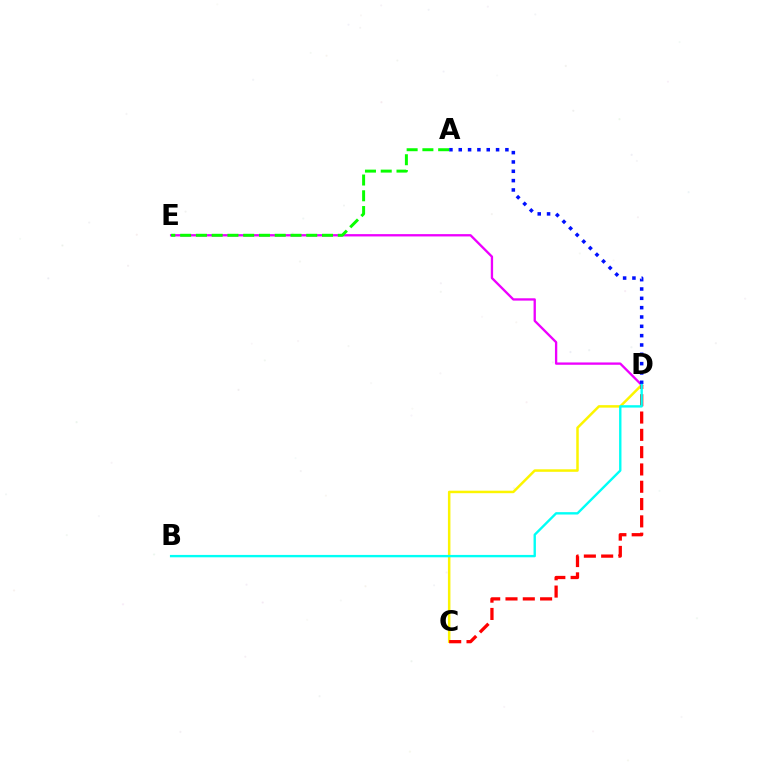{('C', 'D'): [{'color': '#fcf500', 'line_style': 'solid', 'thickness': 1.8}, {'color': '#ff0000', 'line_style': 'dashed', 'thickness': 2.35}], ('D', 'E'): [{'color': '#ee00ff', 'line_style': 'solid', 'thickness': 1.67}], ('A', 'D'): [{'color': '#0010ff', 'line_style': 'dotted', 'thickness': 2.53}], ('A', 'E'): [{'color': '#08ff00', 'line_style': 'dashed', 'thickness': 2.14}], ('B', 'D'): [{'color': '#00fff6', 'line_style': 'solid', 'thickness': 1.71}]}